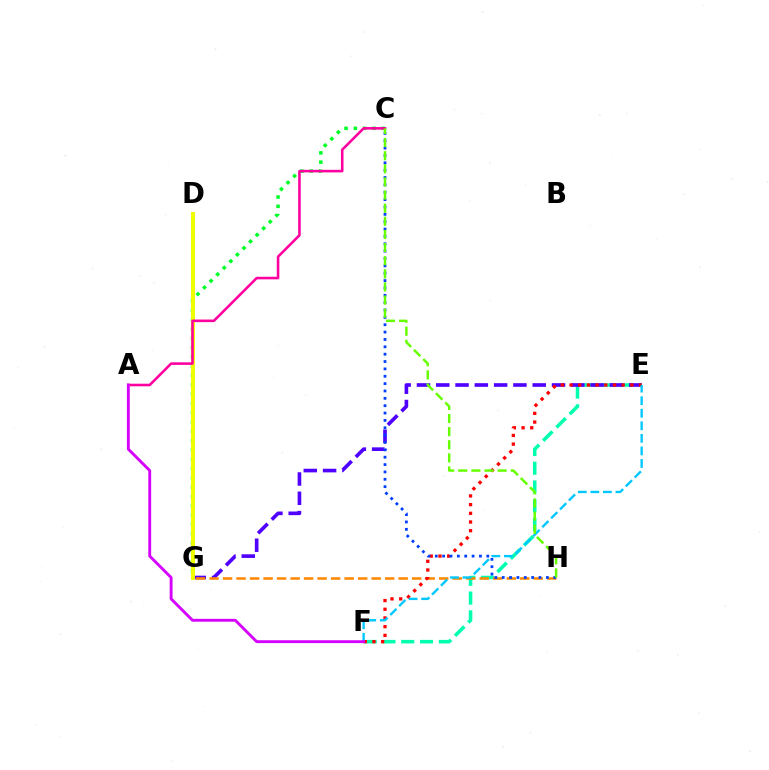{('E', 'F'): [{'color': '#00ffaf', 'line_style': 'dashed', 'thickness': 2.55}, {'color': '#ff0000', 'line_style': 'dotted', 'thickness': 2.36}, {'color': '#00c7ff', 'line_style': 'dashed', 'thickness': 1.71}], ('E', 'G'): [{'color': '#4f00ff', 'line_style': 'dashed', 'thickness': 2.62}], ('G', 'H'): [{'color': '#ff8800', 'line_style': 'dashed', 'thickness': 1.84}], ('C', 'G'): [{'color': '#00ff27', 'line_style': 'dotted', 'thickness': 2.53}], ('D', 'G'): [{'color': '#eeff00', 'line_style': 'solid', 'thickness': 2.86}], ('A', 'C'): [{'color': '#ff00a0', 'line_style': 'solid', 'thickness': 1.86}], ('A', 'F'): [{'color': '#d600ff', 'line_style': 'solid', 'thickness': 2.07}], ('C', 'H'): [{'color': '#003fff', 'line_style': 'dotted', 'thickness': 2.0}, {'color': '#66ff00', 'line_style': 'dashed', 'thickness': 1.78}]}